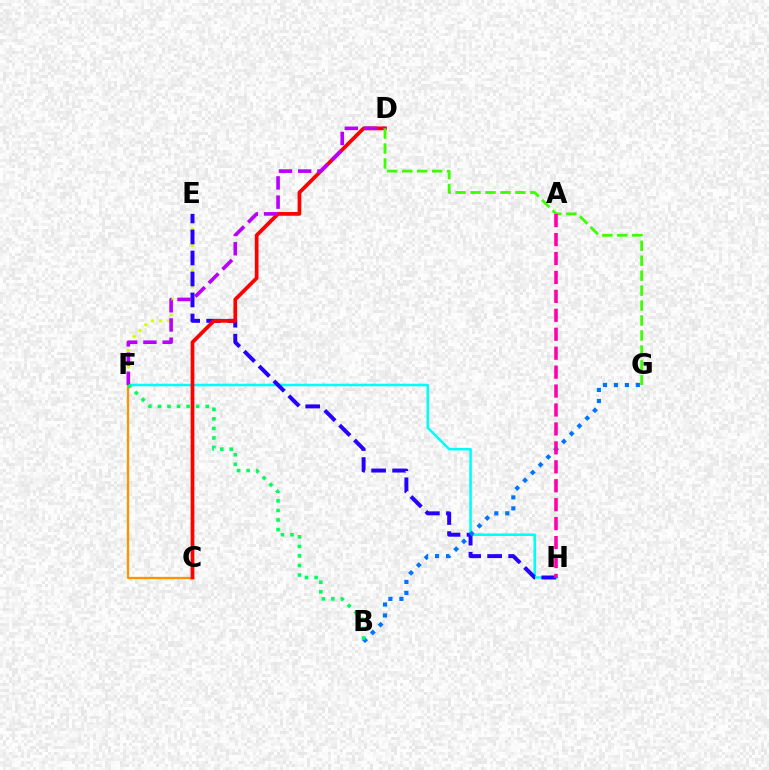{('E', 'F'): [{'color': '#d1ff00', 'line_style': 'dotted', 'thickness': 2.24}], ('F', 'H'): [{'color': '#00fff6', 'line_style': 'solid', 'thickness': 1.84}], ('E', 'H'): [{'color': '#2500ff', 'line_style': 'dashed', 'thickness': 2.85}], ('C', 'F'): [{'color': '#ff9400', 'line_style': 'solid', 'thickness': 1.65}], ('B', 'G'): [{'color': '#0074ff', 'line_style': 'dotted', 'thickness': 2.99}], ('C', 'D'): [{'color': '#ff0000', 'line_style': 'solid', 'thickness': 2.69}], ('D', 'F'): [{'color': '#b900ff', 'line_style': 'dashed', 'thickness': 2.61}], ('D', 'G'): [{'color': '#3dff00', 'line_style': 'dashed', 'thickness': 2.03}], ('B', 'F'): [{'color': '#00ff5c', 'line_style': 'dotted', 'thickness': 2.59}], ('A', 'H'): [{'color': '#ff00ac', 'line_style': 'dashed', 'thickness': 2.57}]}